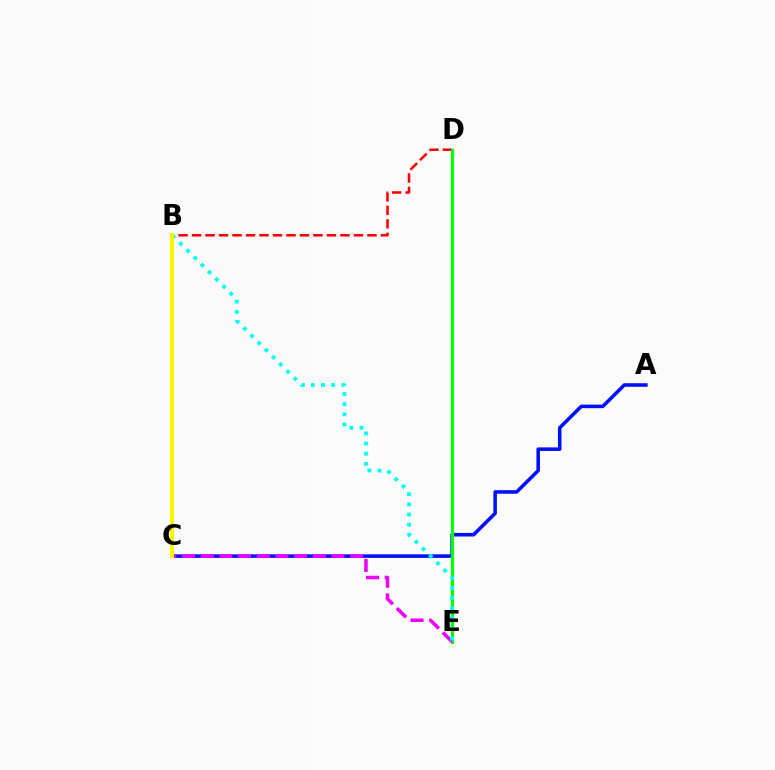{('B', 'D'): [{'color': '#ff0000', 'line_style': 'dashed', 'thickness': 1.83}], ('A', 'C'): [{'color': '#0010ff', 'line_style': 'solid', 'thickness': 2.56}], ('D', 'E'): [{'color': '#08ff00', 'line_style': 'solid', 'thickness': 2.3}], ('C', 'E'): [{'color': '#ee00ff', 'line_style': 'dashed', 'thickness': 2.54}], ('B', 'E'): [{'color': '#00fff6', 'line_style': 'dotted', 'thickness': 2.76}], ('B', 'C'): [{'color': '#fcf500', 'line_style': 'solid', 'thickness': 2.95}]}